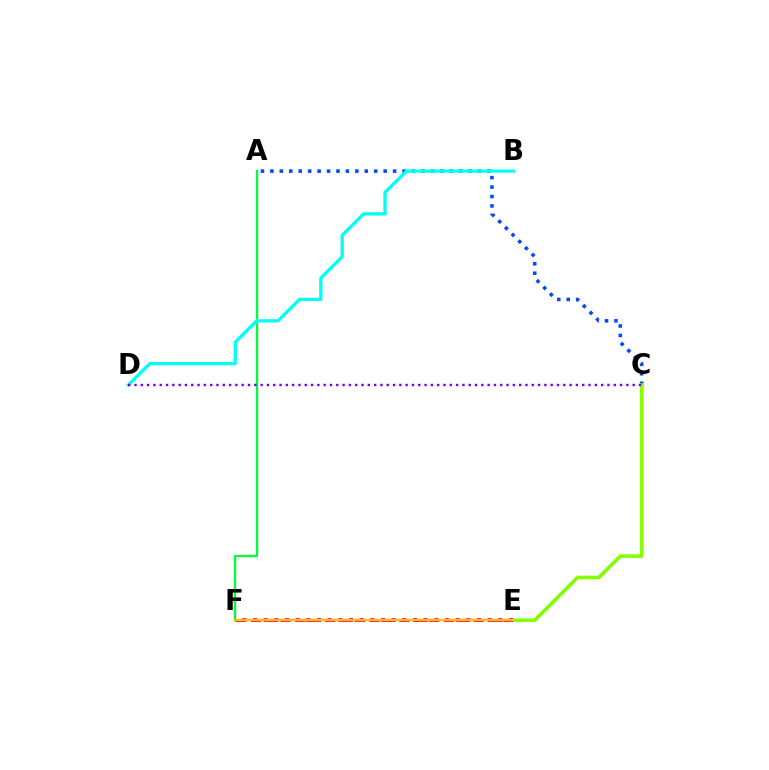{('A', 'C'): [{'color': '#004bff', 'line_style': 'dotted', 'thickness': 2.56}], ('E', 'F'): [{'color': '#ff0000', 'line_style': 'dashed', 'thickness': 2.02}, {'color': '#ff00cf', 'line_style': 'dotted', 'thickness': 2.9}, {'color': '#ffbd00', 'line_style': 'solid', 'thickness': 1.69}], ('A', 'F'): [{'color': '#00ff39', 'line_style': 'solid', 'thickness': 1.7}], ('C', 'E'): [{'color': '#84ff00', 'line_style': 'solid', 'thickness': 2.6}], ('B', 'D'): [{'color': '#00fff6', 'line_style': 'solid', 'thickness': 2.35}], ('C', 'D'): [{'color': '#7200ff', 'line_style': 'dotted', 'thickness': 1.71}]}